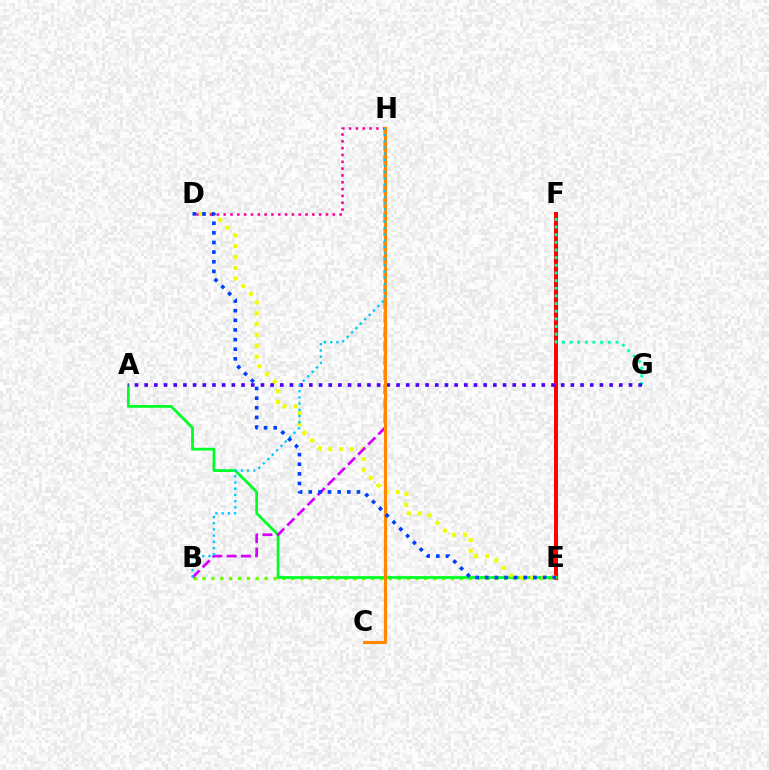{('E', 'F'): [{'color': '#ff0000', 'line_style': 'solid', 'thickness': 2.88}], ('B', 'E'): [{'color': '#66ff00', 'line_style': 'dotted', 'thickness': 2.41}], ('A', 'E'): [{'color': '#00ff27', 'line_style': 'solid', 'thickness': 1.99}], ('F', 'G'): [{'color': '#00ffaf', 'line_style': 'dotted', 'thickness': 2.08}], ('D', 'E'): [{'color': '#eeff00', 'line_style': 'dotted', 'thickness': 2.95}, {'color': '#003fff', 'line_style': 'dotted', 'thickness': 2.62}], ('D', 'H'): [{'color': '#ff00a0', 'line_style': 'dotted', 'thickness': 1.85}], ('A', 'G'): [{'color': '#4f00ff', 'line_style': 'dotted', 'thickness': 2.63}], ('B', 'H'): [{'color': '#d600ff', 'line_style': 'dashed', 'thickness': 1.94}, {'color': '#00c7ff', 'line_style': 'dotted', 'thickness': 1.69}], ('C', 'H'): [{'color': '#ff8800', 'line_style': 'solid', 'thickness': 2.26}]}